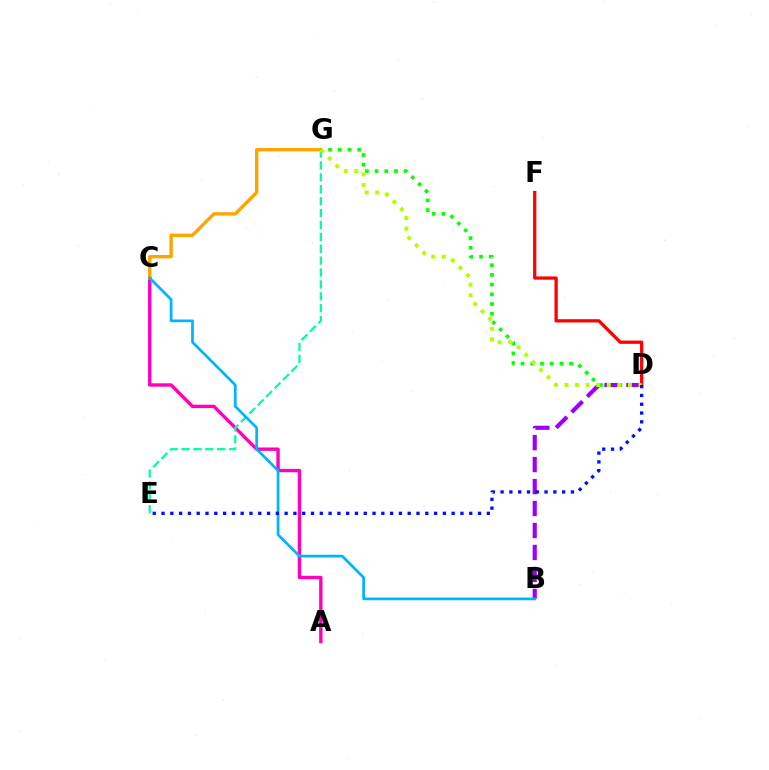{('D', 'G'): [{'color': '#08ff00', 'line_style': 'dotted', 'thickness': 2.64}, {'color': '#b3ff00', 'line_style': 'dotted', 'thickness': 2.87}], ('A', 'C'): [{'color': '#ff00bd', 'line_style': 'solid', 'thickness': 2.43}], ('E', 'G'): [{'color': '#00ff9d', 'line_style': 'dashed', 'thickness': 1.62}], ('B', 'D'): [{'color': '#9b00ff', 'line_style': 'dashed', 'thickness': 2.98}], ('C', 'G'): [{'color': '#ffa500', 'line_style': 'solid', 'thickness': 2.45}], ('B', 'C'): [{'color': '#00b5ff', 'line_style': 'solid', 'thickness': 1.96}], ('D', 'F'): [{'color': '#ff0000', 'line_style': 'solid', 'thickness': 2.35}], ('D', 'E'): [{'color': '#0010ff', 'line_style': 'dotted', 'thickness': 2.39}]}